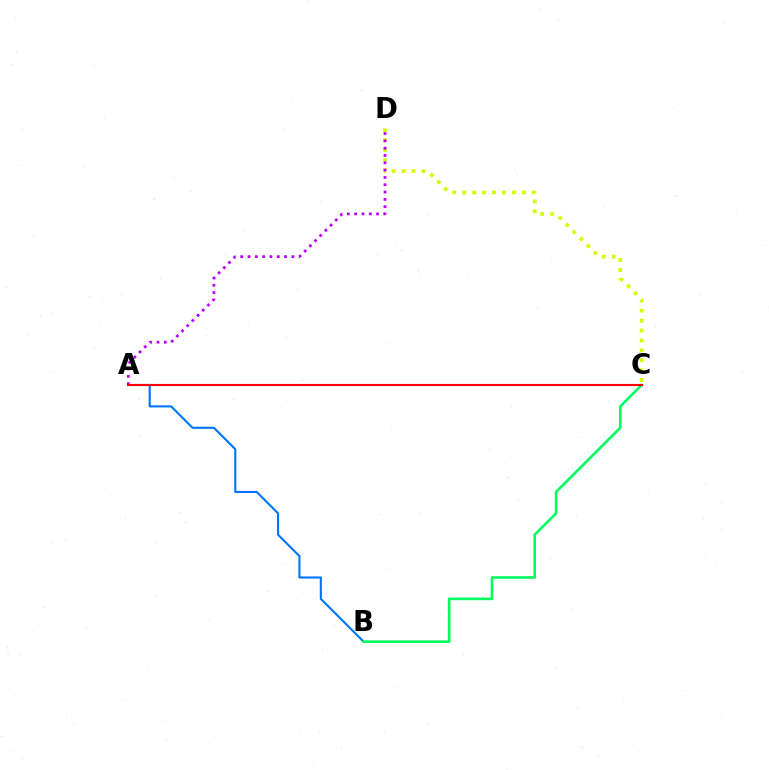{('A', 'B'): [{'color': '#0074ff', 'line_style': 'solid', 'thickness': 1.52}], ('B', 'C'): [{'color': '#00ff5c', 'line_style': 'solid', 'thickness': 1.86}], ('C', 'D'): [{'color': '#d1ff00', 'line_style': 'dotted', 'thickness': 2.7}], ('A', 'D'): [{'color': '#b900ff', 'line_style': 'dotted', 'thickness': 1.99}], ('A', 'C'): [{'color': '#ff0000', 'line_style': 'solid', 'thickness': 1.51}]}